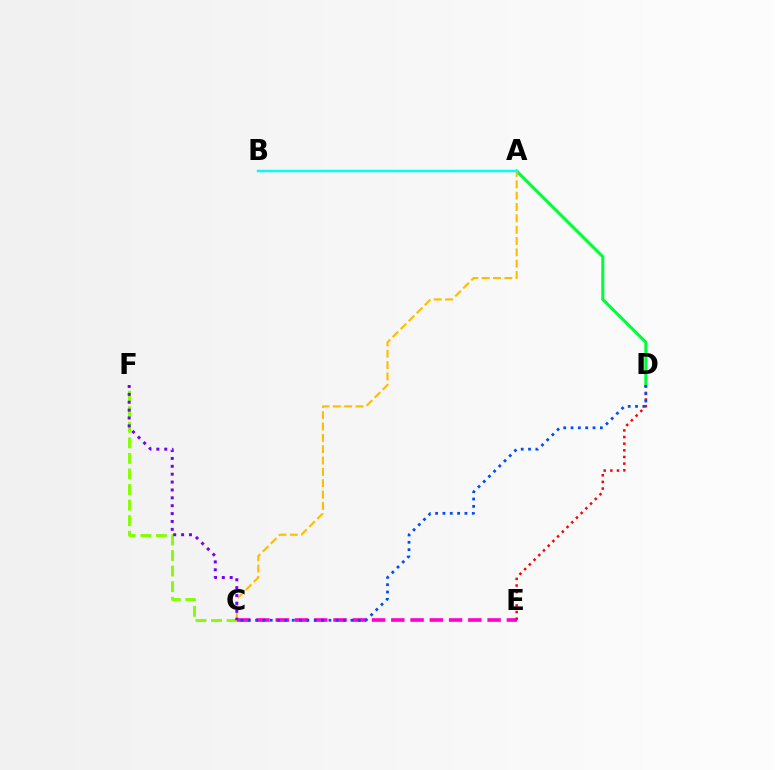{('C', 'F'): [{'color': '#84ff00', 'line_style': 'dashed', 'thickness': 2.11}, {'color': '#7200ff', 'line_style': 'dotted', 'thickness': 2.14}], ('C', 'E'): [{'color': '#ff00cf', 'line_style': 'dashed', 'thickness': 2.62}], ('A', 'D'): [{'color': '#00ff39', 'line_style': 'solid', 'thickness': 2.2}], ('D', 'E'): [{'color': '#ff0000', 'line_style': 'dotted', 'thickness': 1.8}], ('A', 'C'): [{'color': '#ffbd00', 'line_style': 'dashed', 'thickness': 1.54}], ('C', 'D'): [{'color': '#004bff', 'line_style': 'dotted', 'thickness': 1.99}], ('A', 'B'): [{'color': '#00fff6', 'line_style': 'solid', 'thickness': 1.77}]}